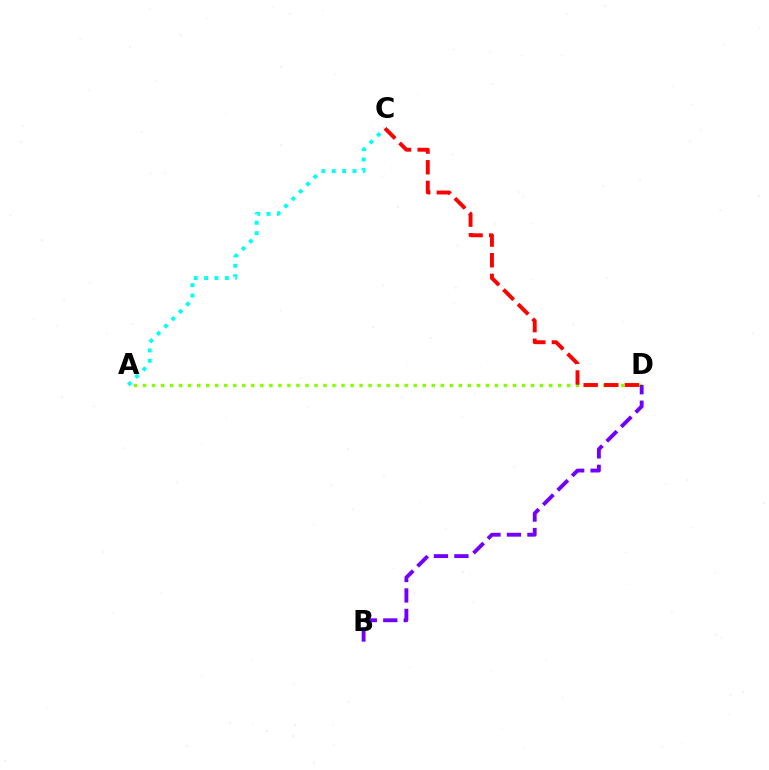{('A', 'D'): [{'color': '#84ff00', 'line_style': 'dotted', 'thickness': 2.45}], ('B', 'D'): [{'color': '#7200ff', 'line_style': 'dashed', 'thickness': 2.78}], ('A', 'C'): [{'color': '#00fff6', 'line_style': 'dotted', 'thickness': 2.82}], ('C', 'D'): [{'color': '#ff0000', 'line_style': 'dashed', 'thickness': 2.81}]}